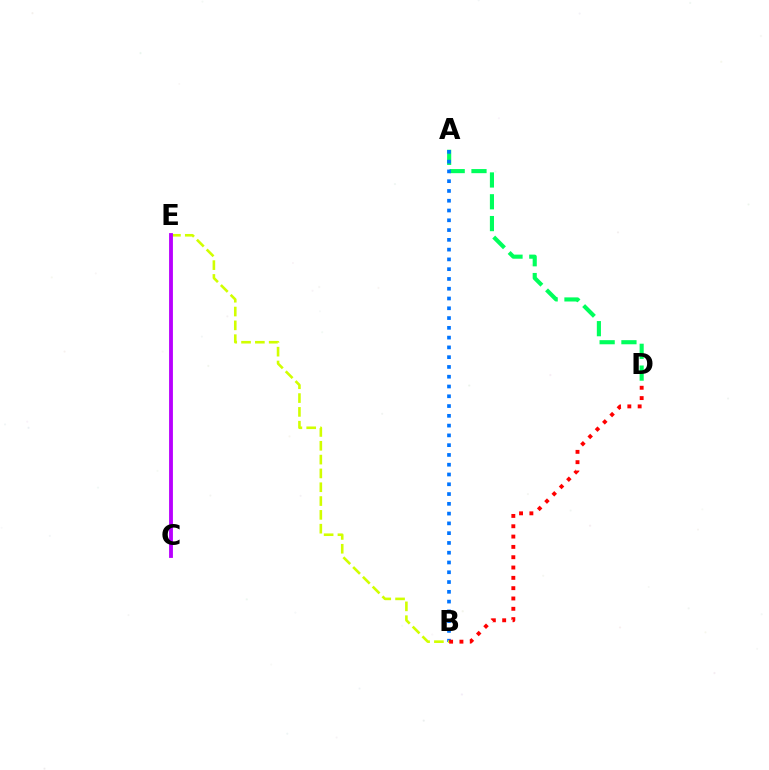{('A', 'D'): [{'color': '#00ff5c', 'line_style': 'dashed', 'thickness': 2.96}], ('A', 'B'): [{'color': '#0074ff', 'line_style': 'dotted', 'thickness': 2.66}], ('B', 'E'): [{'color': '#d1ff00', 'line_style': 'dashed', 'thickness': 1.88}], ('C', 'E'): [{'color': '#b900ff', 'line_style': 'solid', 'thickness': 2.76}], ('B', 'D'): [{'color': '#ff0000', 'line_style': 'dotted', 'thickness': 2.8}]}